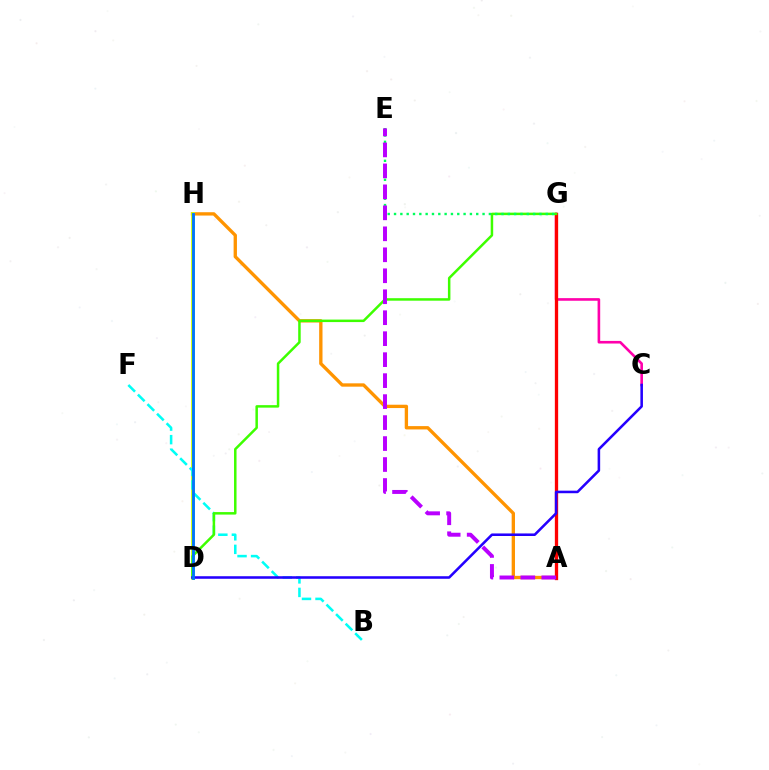{('C', 'G'): [{'color': '#ff00ac', 'line_style': 'solid', 'thickness': 1.89}], ('A', 'H'): [{'color': '#ff9400', 'line_style': 'solid', 'thickness': 2.4}], ('A', 'G'): [{'color': '#ff0000', 'line_style': 'solid', 'thickness': 2.38}], ('D', 'H'): [{'color': '#d1ff00', 'line_style': 'solid', 'thickness': 2.72}, {'color': '#0074ff', 'line_style': 'solid', 'thickness': 2.06}], ('B', 'F'): [{'color': '#00fff6', 'line_style': 'dashed', 'thickness': 1.84}], ('D', 'G'): [{'color': '#3dff00', 'line_style': 'solid', 'thickness': 1.8}], ('C', 'D'): [{'color': '#2500ff', 'line_style': 'solid', 'thickness': 1.84}], ('E', 'G'): [{'color': '#00ff5c', 'line_style': 'dotted', 'thickness': 1.72}], ('A', 'E'): [{'color': '#b900ff', 'line_style': 'dashed', 'thickness': 2.85}]}